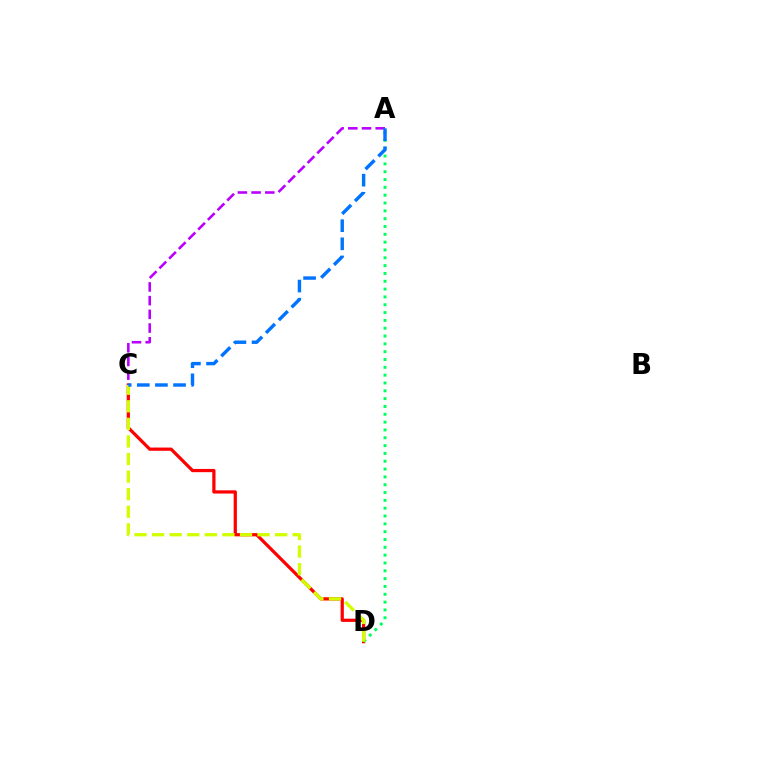{('C', 'D'): [{'color': '#ff0000', 'line_style': 'solid', 'thickness': 2.33}, {'color': '#d1ff00', 'line_style': 'dashed', 'thickness': 2.39}], ('A', 'C'): [{'color': '#b900ff', 'line_style': 'dashed', 'thickness': 1.86}, {'color': '#0074ff', 'line_style': 'dashed', 'thickness': 2.46}], ('A', 'D'): [{'color': '#00ff5c', 'line_style': 'dotted', 'thickness': 2.13}]}